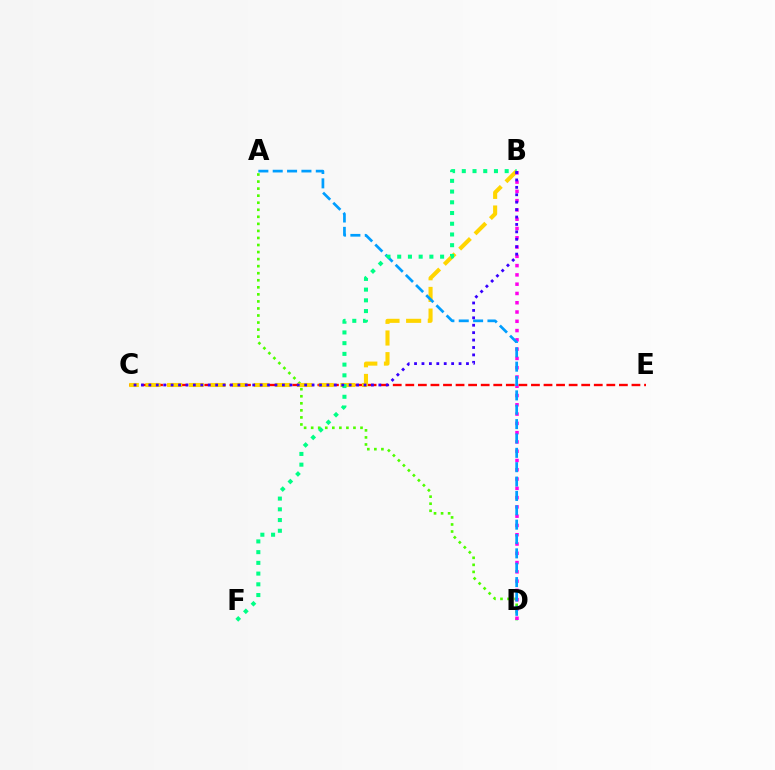{('A', 'D'): [{'color': '#4fff00', 'line_style': 'dotted', 'thickness': 1.92}, {'color': '#009eff', 'line_style': 'dashed', 'thickness': 1.95}], ('C', 'E'): [{'color': '#ff0000', 'line_style': 'dashed', 'thickness': 1.71}], ('B', 'C'): [{'color': '#ffd500', 'line_style': 'dashed', 'thickness': 2.94}, {'color': '#3700ff', 'line_style': 'dotted', 'thickness': 2.02}], ('B', 'D'): [{'color': '#ff00ed', 'line_style': 'dotted', 'thickness': 2.52}], ('B', 'F'): [{'color': '#00ff86', 'line_style': 'dotted', 'thickness': 2.91}]}